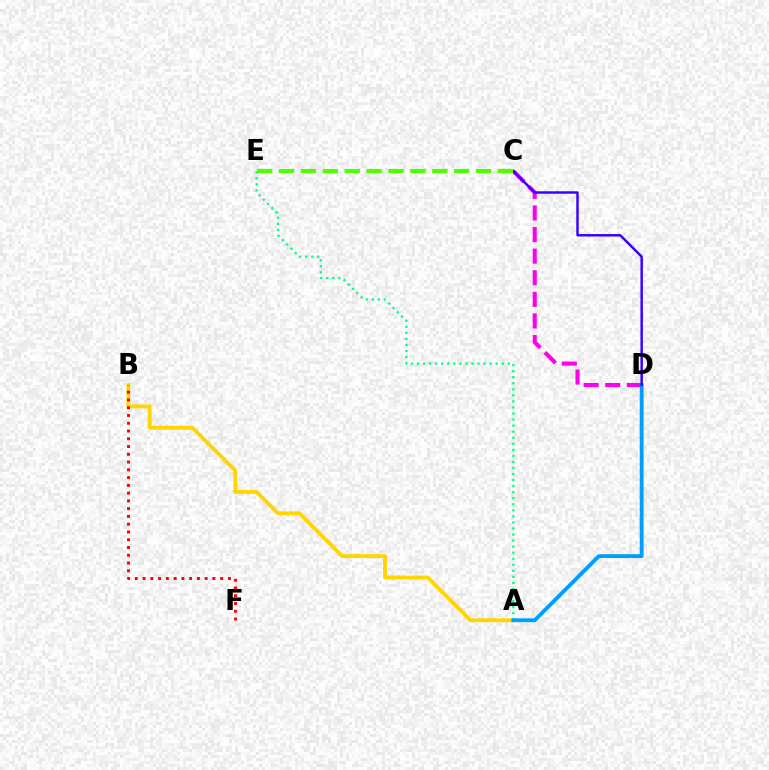{('A', 'B'): [{'color': '#ffd500', 'line_style': 'solid', 'thickness': 2.75}], ('A', 'E'): [{'color': '#00ff86', 'line_style': 'dotted', 'thickness': 1.64}], ('C', 'D'): [{'color': '#ff00ed', 'line_style': 'dashed', 'thickness': 2.93}, {'color': '#3700ff', 'line_style': 'solid', 'thickness': 1.77}], ('A', 'D'): [{'color': '#009eff', 'line_style': 'solid', 'thickness': 2.77}], ('B', 'F'): [{'color': '#ff0000', 'line_style': 'dotted', 'thickness': 2.11}], ('C', 'E'): [{'color': '#4fff00', 'line_style': 'dashed', 'thickness': 2.97}]}